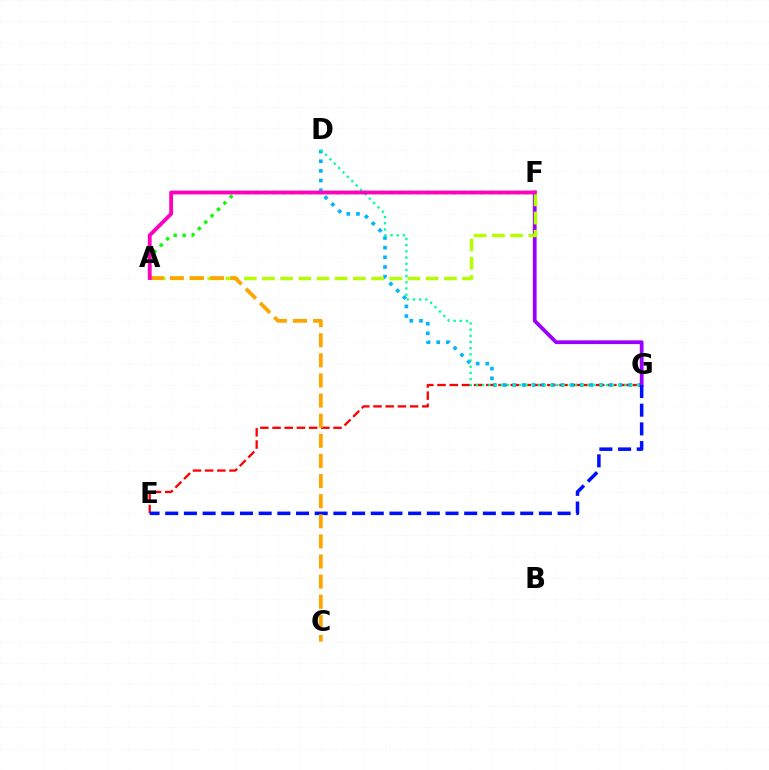{('E', 'G'): [{'color': '#ff0000', 'line_style': 'dashed', 'thickness': 1.66}, {'color': '#0010ff', 'line_style': 'dashed', 'thickness': 2.54}], ('A', 'F'): [{'color': '#08ff00', 'line_style': 'dotted', 'thickness': 2.45}, {'color': '#b3ff00', 'line_style': 'dashed', 'thickness': 2.47}, {'color': '#ff00bd', 'line_style': 'solid', 'thickness': 2.74}], ('D', 'G'): [{'color': '#00b5ff', 'line_style': 'dotted', 'thickness': 2.62}, {'color': '#00ff9d', 'line_style': 'dotted', 'thickness': 1.68}], ('F', 'G'): [{'color': '#9b00ff', 'line_style': 'solid', 'thickness': 2.7}], ('A', 'C'): [{'color': '#ffa500', 'line_style': 'dashed', 'thickness': 2.73}]}